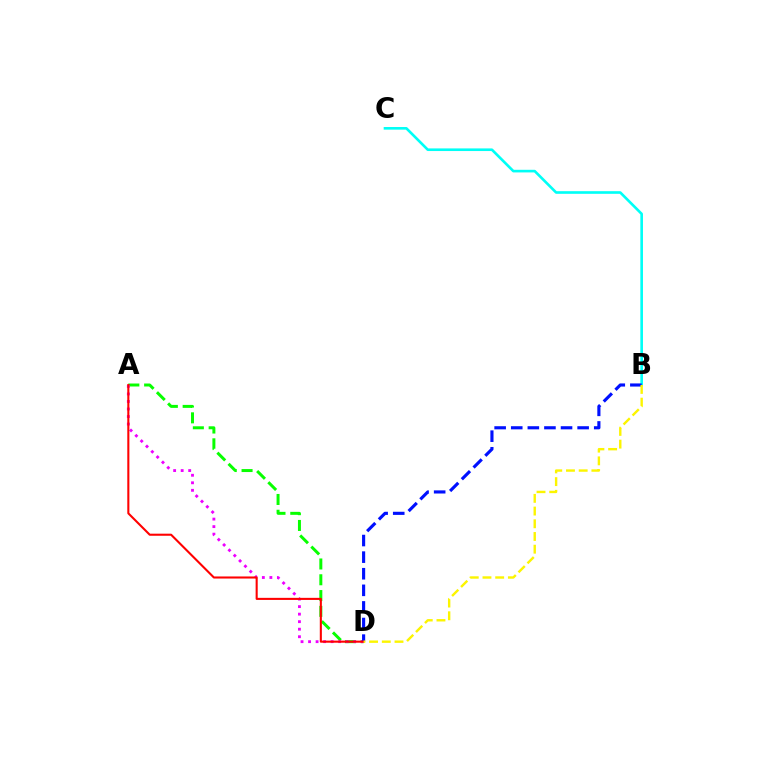{('B', 'C'): [{'color': '#00fff6', 'line_style': 'solid', 'thickness': 1.9}], ('A', 'D'): [{'color': '#08ff00', 'line_style': 'dashed', 'thickness': 2.15}, {'color': '#ee00ff', 'line_style': 'dotted', 'thickness': 2.05}, {'color': '#ff0000', 'line_style': 'solid', 'thickness': 1.5}], ('B', 'D'): [{'color': '#0010ff', 'line_style': 'dashed', 'thickness': 2.25}, {'color': '#fcf500', 'line_style': 'dashed', 'thickness': 1.73}]}